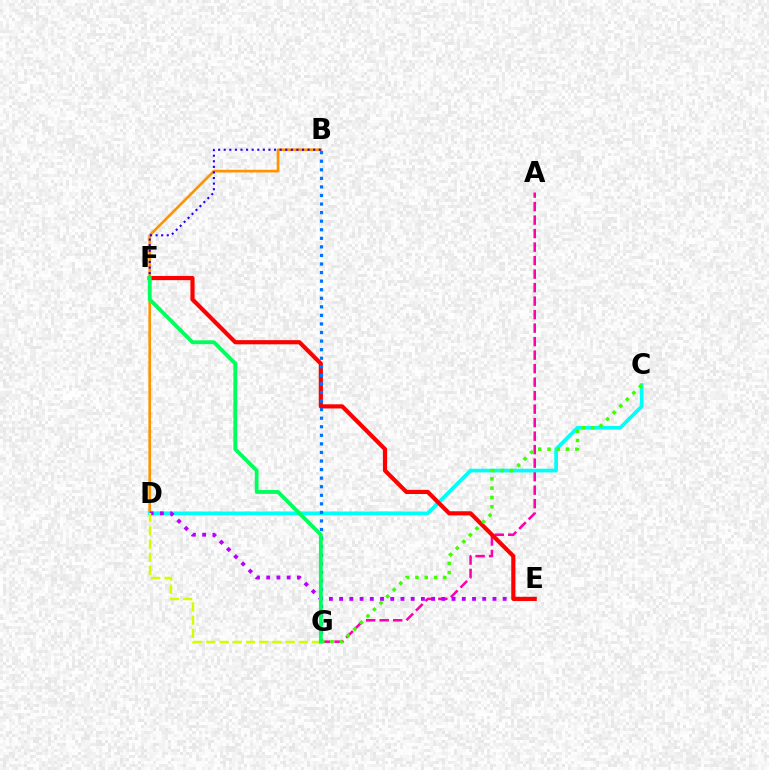{('A', 'G'): [{'color': '#ff00ac', 'line_style': 'dashed', 'thickness': 1.83}], ('B', 'D'): [{'color': '#ff9400', 'line_style': 'solid', 'thickness': 1.94}], ('C', 'D'): [{'color': '#00fff6', 'line_style': 'solid', 'thickness': 2.66}], ('D', 'E'): [{'color': '#b900ff', 'line_style': 'dotted', 'thickness': 2.78}], ('E', 'F'): [{'color': '#ff0000', 'line_style': 'solid', 'thickness': 3.0}], ('B', 'G'): [{'color': '#0074ff', 'line_style': 'dotted', 'thickness': 2.33}], ('B', 'F'): [{'color': '#2500ff', 'line_style': 'dotted', 'thickness': 1.52}], ('C', 'G'): [{'color': '#3dff00', 'line_style': 'dotted', 'thickness': 2.52}], ('D', 'G'): [{'color': '#d1ff00', 'line_style': 'dashed', 'thickness': 1.8}], ('F', 'G'): [{'color': '#00ff5c', 'line_style': 'solid', 'thickness': 2.75}]}